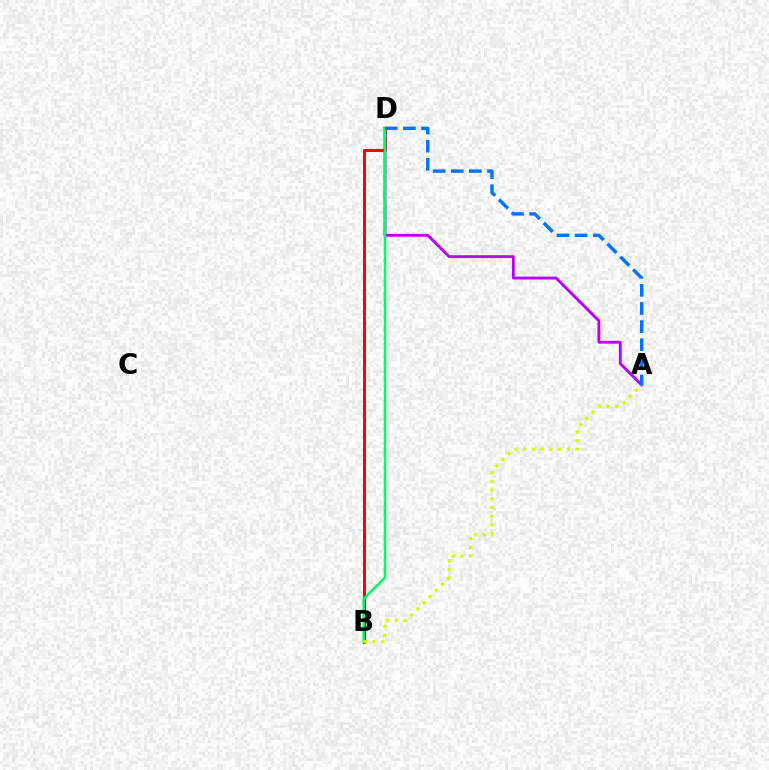{('B', 'D'): [{'color': '#ff0000', 'line_style': 'solid', 'thickness': 2.15}, {'color': '#00ff5c', 'line_style': 'solid', 'thickness': 1.78}], ('A', 'D'): [{'color': '#b900ff', 'line_style': 'solid', 'thickness': 2.06}, {'color': '#0074ff', 'line_style': 'dashed', 'thickness': 2.46}], ('A', 'B'): [{'color': '#d1ff00', 'line_style': 'dotted', 'thickness': 2.37}]}